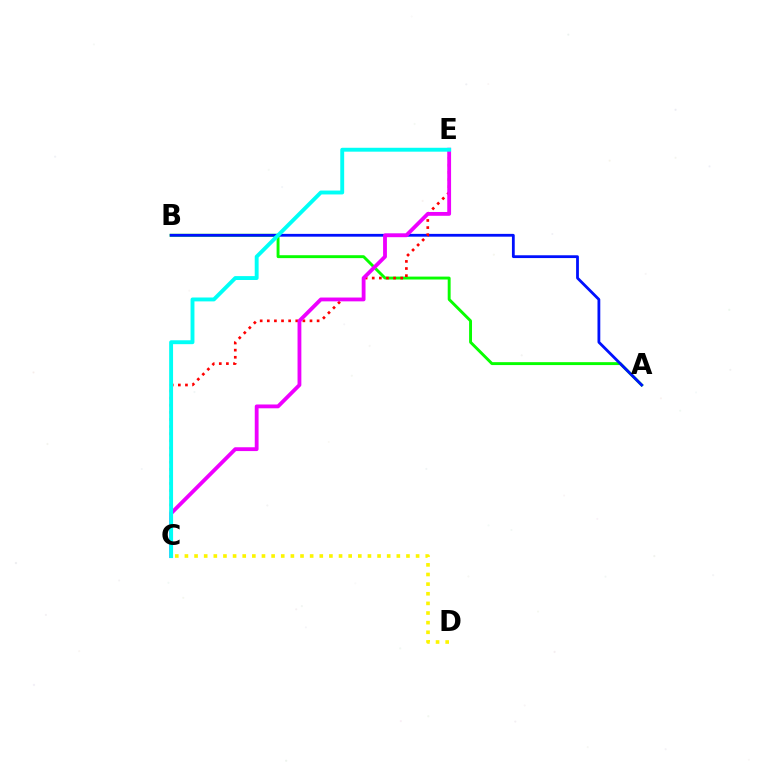{('A', 'B'): [{'color': '#08ff00', 'line_style': 'solid', 'thickness': 2.09}, {'color': '#0010ff', 'line_style': 'solid', 'thickness': 2.01}], ('C', 'E'): [{'color': '#ff0000', 'line_style': 'dotted', 'thickness': 1.93}, {'color': '#ee00ff', 'line_style': 'solid', 'thickness': 2.75}, {'color': '#00fff6', 'line_style': 'solid', 'thickness': 2.8}], ('C', 'D'): [{'color': '#fcf500', 'line_style': 'dotted', 'thickness': 2.62}]}